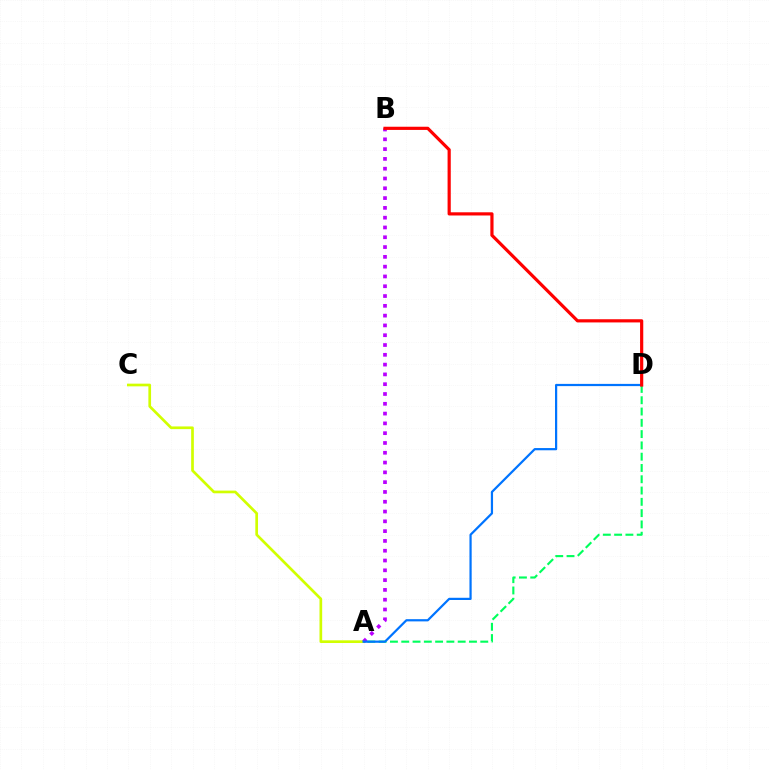{('A', 'C'): [{'color': '#d1ff00', 'line_style': 'solid', 'thickness': 1.93}], ('A', 'B'): [{'color': '#b900ff', 'line_style': 'dotted', 'thickness': 2.66}], ('A', 'D'): [{'color': '#00ff5c', 'line_style': 'dashed', 'thickness': 1.53}, {'color': '#0074ff', 'line_style': 'solid', 'thickness': 1.6}], ('B', 'D'): [{'color': '#ff0000', 'line_style': 'solid', 'thickness': 2.3}]}